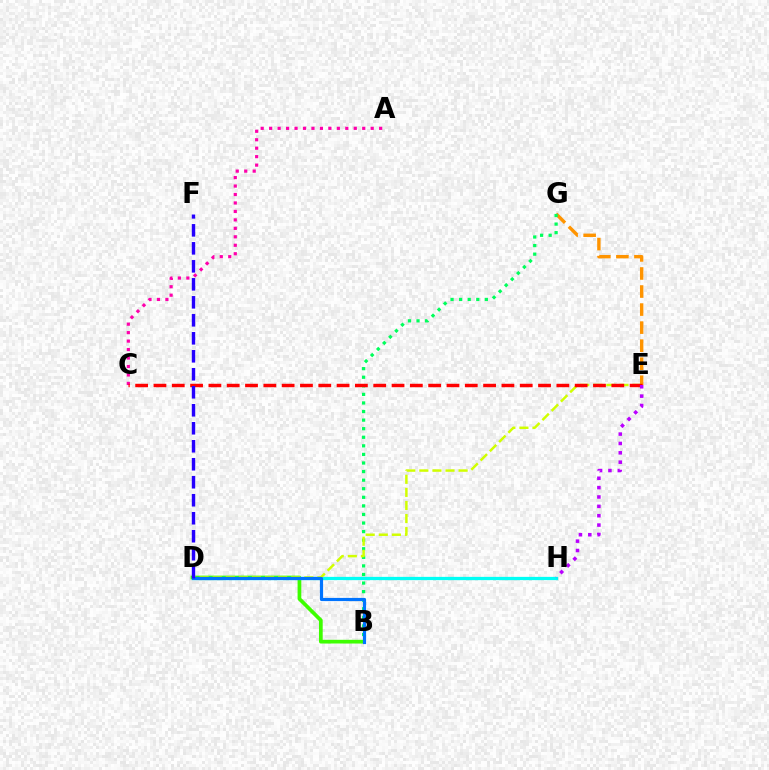{('A', 'C'): [{'color': '#ff00ac', 'line_style': 'dotted', 'thickness': 2.3}], ('B', 'D'): [{'color': '#3dff00', 'line_style': 'solid', 'thickness': 2.67}, {'color': '#0074ff', 'line_style': 'solid', 'thickness': 2.29}], ('E', 'G'): [{'color': '#ff9400', 'line_style': 'dashed', 'thickness': 2.45}], ('D', 'H'): [{'color': '#00fff6', 'line_style': 'solid', 'thickness': 2.35}], ('B', 'G'): [{'color': '#00ff5c', 'line_style': 'dotted', 'thickness': 2.33}], ('D', 'E'): [{'color': '#d1ff00', 'line_style': 'dashed', 'thickness': 1.78}], ('C', 'E'): [{'color': '#ff0000', 'line_style': 'dashed', 'thickness': 2.49}], ('E', 'H'): [{'color': '#b900ff', 'line_style': 'dotted', 'thickness': 2.54}], ('D', 'F'): [{'color': '#2500ff', 'line_style': 'dashed', 'thickness': 2.44}]}